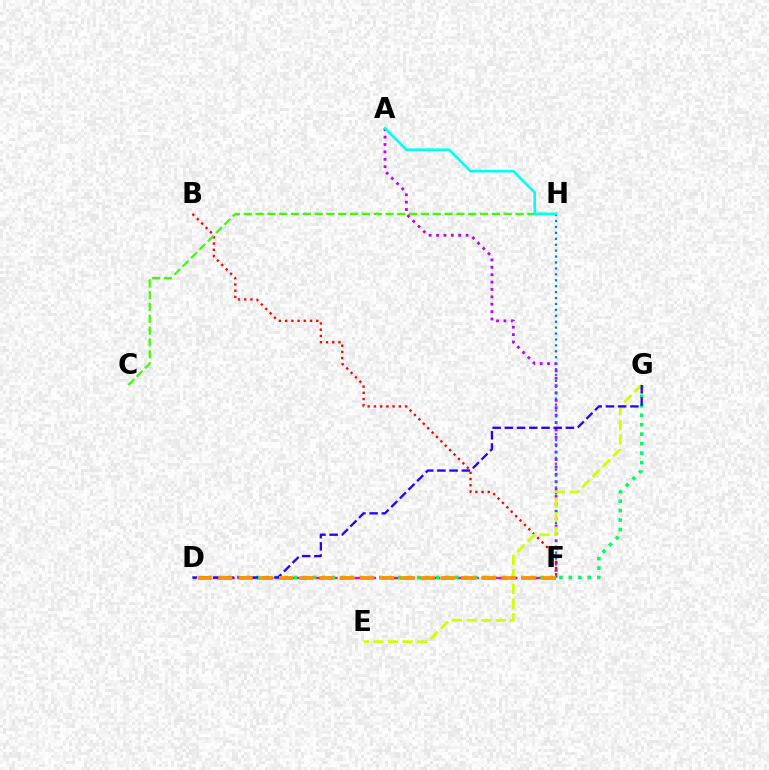{('D', 'F'): [{'color': '#ff00ac', 'line_style': 'dashed', 'thickness': 1.75}, {'color': '#ff9400', 'line_style': 'dashed', 'thickness': 2.75}], ('A', 'F'): [{'color': '#b900ff', 'line_style': 'dotted', 'thickness': 2.01}], ('B', 'F'): [{'color': '#ff0000', 'line_style': 'dotted', 'thickness': 1.69}], ('F', 'H'): [{'color': '#0074ff', 'line_style': 'dotted', 'thickness': 1.61}], ('D', 'G'): [{'color': '#00ff5c', 'line_style': 'dotted', 'thickness': 2.58}, {'color': '#2500ff', 'line_style': 'dashed', 'thickness': 1.66}], ('C', 'H'): [{'color': '#3dff00', 'line_style': 'dashed', 'thickness': 1.61}], ('E', 'G'): [{'color': '#d1ff00', 'line_style': 'dashed', 'thickness': 1.98}], ('A', 'H'): [{'color': '#00fff6', 'line_style': 'solid', 'thickness': 1.89}]}